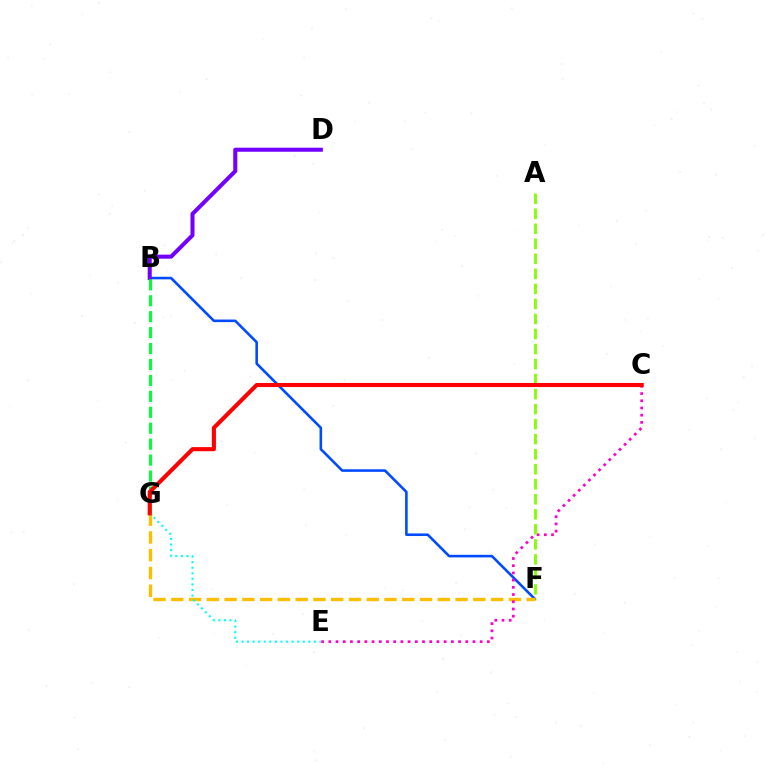{('B', 'F'): [{'color': '#004bff', 'line_style': 'solid', 'thickness': 1.86}], ('B', 'D'): [{'color': '#7200ff', 'line_style': 'solid', 'thickness': 2.91}], ('B', 'G'): [{'color': '#00ff39', 'line_style': 'dashed', 'thickness': 2.17}], ('F', 'G'): [{'color': '#ffbd00', 'line_style': 'dashed', 'thickness': 2.41}], ('E', 'G'): [{'color': '#00fff6', 'line_style': 'dotted', 'thickness': 1.51}], ('C', 'E'): [{'color': '#ff00cf', 'line_style': 'dotted', 'thickness': 1.96}], ('A', 'F'): [{'color': '#84ff00', 'line_style': 'dashed', 'thickness': 2.04}], ('C', 'G'): [{'color': '#ff0000', 'line_style': 'solid', 'thickness': 2.94}]}